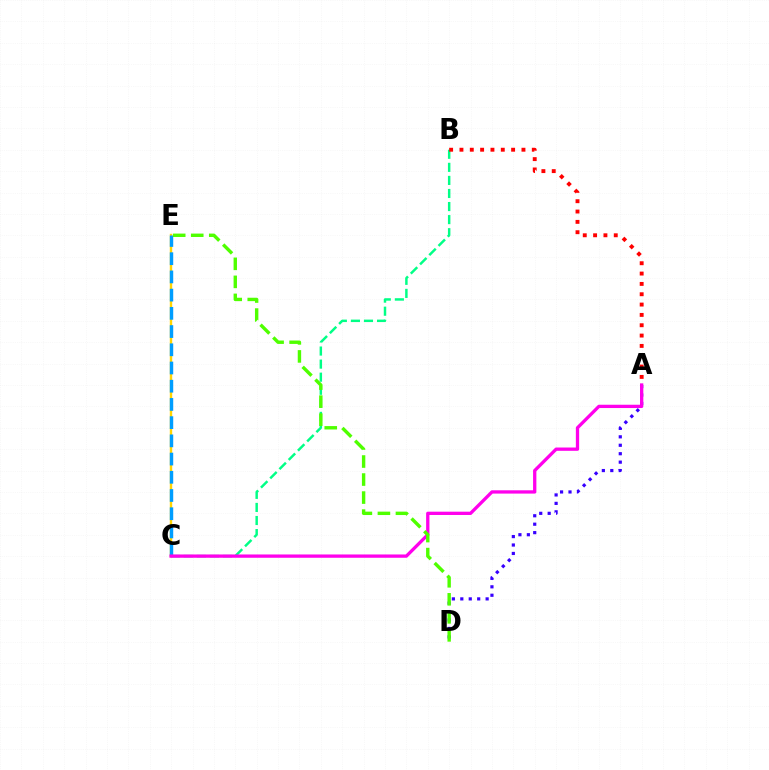{('B', 'C'): [{'color': '#00ff86', 'line_style': 'dashed', 'thickness': 1.78}], ('C', 'E'): [{'color': '#ffd500', 'line_style': 'solid', 'thickness': 1.73}, {'color': '#009eff', 'line_style': 'dashed', 'thickness': 2.47}], ('A', 'B'): [{'color': '#ff0000', 'line_style': 'dotted', 'thickness': 2.81}], ('A', 'D'): [{'color': '#3700ff', 'line_style': 'dotted', 'thickness': 2.29}], ('A', 'C'): [{'color': '#ff00ed', 'line_style': 'solid', 'thickness': 2.38}], ('D', 'E'): [{'color': '#4fff00', 'line_style': 'dashed', 'thickness': 2.45}]}